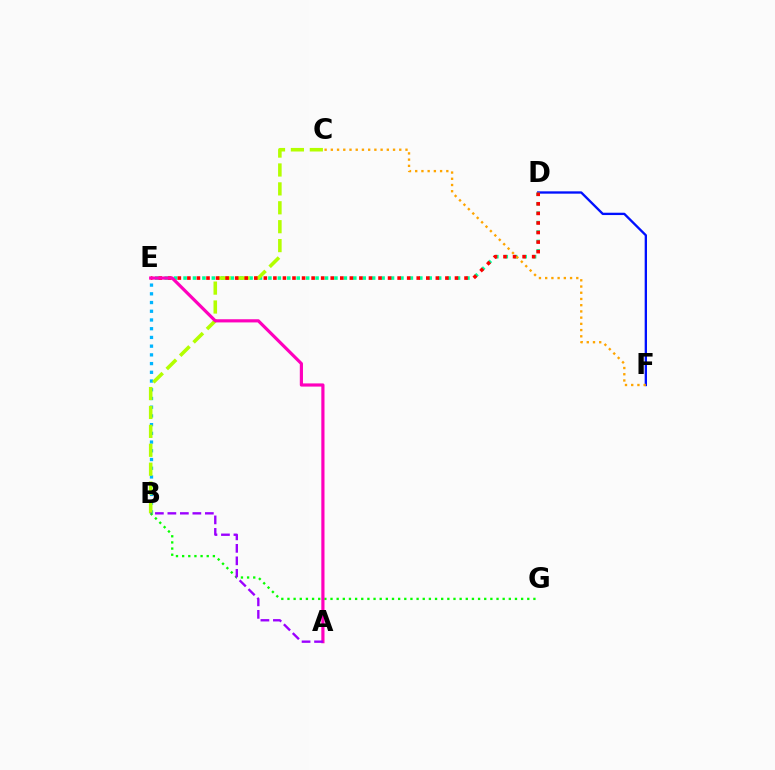{('B', 'E'): [{'color': '#00b5ff', 'line_style': 'dotted', 'thickness': 2.37}], ('D', 'F'): [{'color': '#0010ff', 'line_style': 'solid', 'thickness': 1.68}], ('D', 'E'): [{'color': '#00ff9d', 'line_style': 'dotted', 'thickness': 2.56}, {'color': '#ff0000', 'line_style': 'dotted', 'thickness': 2.6}], ('B', 'C'): [{'color': '#b3ff00', 'line_style': 'dashed', 'thickness': 2.57}], ('B', 'G'): [{'color': '#08ff00', 'line_style': 'dotted', 'thickness': 1.67}], ('C', 'F'): [{'color': '#ffa500', 'line_style': 'dotted', 'thickness': 1.69}], ('A', 'E'): [{'color': '#ff00bd', 'line_style': 'solid', 'thickness': 2.29}], ('A', 'B'): [{'color': '#9b00ff', 'line_style': 'dashed', 'thickness': 1.7}]}